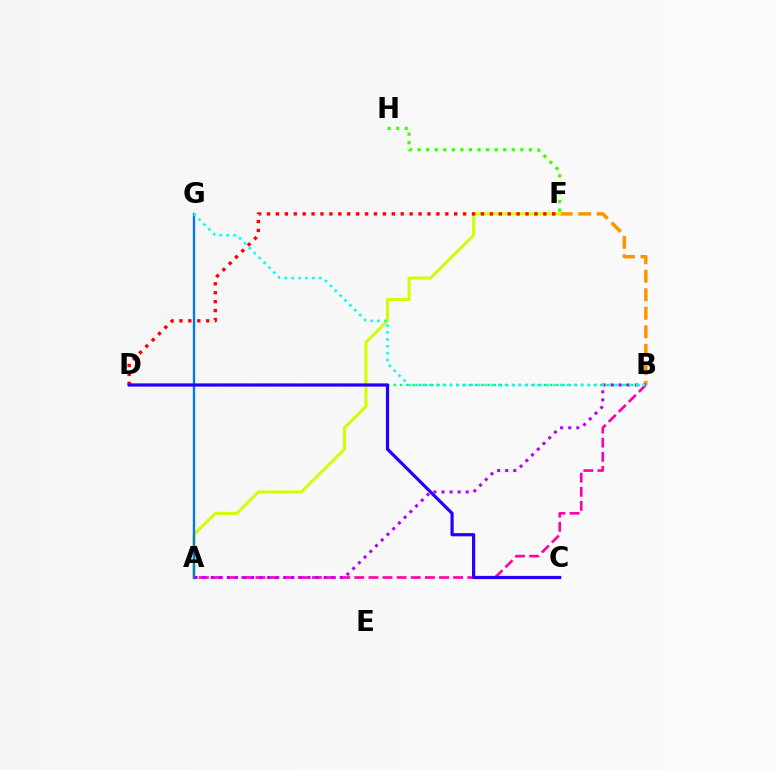{('B', 'F'): [{'color': '#ff9400', 'line_style': 'dashed', 'thickness': 2.51}], ('A', 'B'): [{'color': '#ff00ac', 'line_style': 'dashed', 'thickness': 1.92}, {'color': '#b900ff', 'line_style': 'dotted', 'thickness': 2.19}], ('B', 'D'): [{'color': '#00ff5c', 'line_style': 'dotted', 'thickness': 1.7}], ('A', 'F'): [{'color': '#d1ff00', 'line_style': 'solid', 'thickness': 2.16}], ('F', 'H'): [{'color': '#3dff00', 'line_style': 'dotted', 'thickness': 2.33}], ('A', 'G'): [{'color': '#0074ff', 'line_style': 'solid', 'thickness': 1.68}], ('D', 'F'): [{'color': '#ff0000', 'line_style': 'dotted', 'thickness': 2.42}], ('C', 'D'): [{'color': '#2500ff', 'line_style': 'solid', 'thickness': 2.3}], ('B', 'G'): [{'color': '#00fff6', 'line_style': 'dotted', 'thickness': 1.87}]}